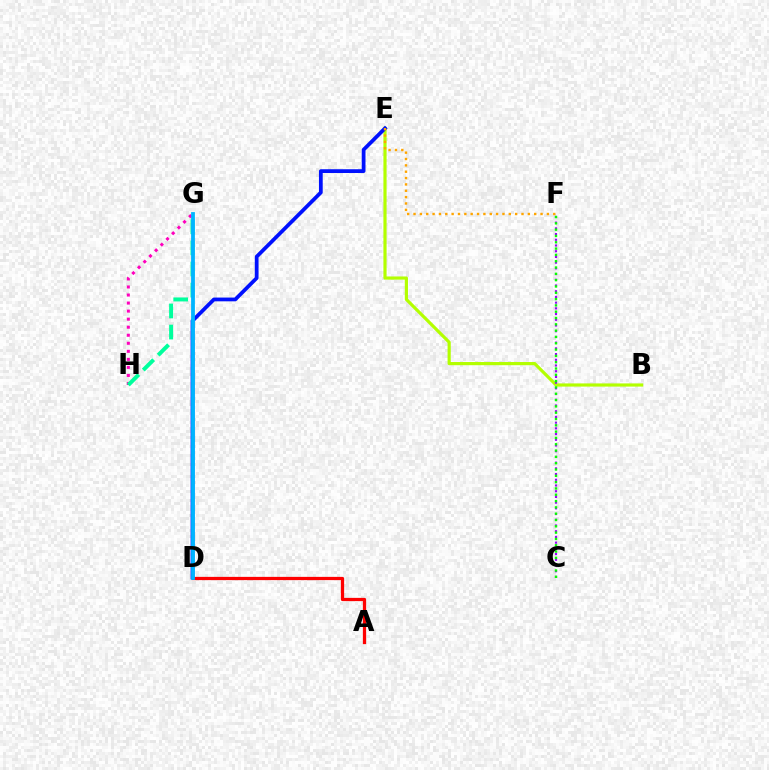{('A', 'D'): [{'color': '#ff0000', 'line_style': 'solid', 'thickness': 2.34}], ('B', 'E'): [{'color': '#b3ff00', 'line_style': 'solid', 'thickness': 2.29}], ('C', 'F'): [{'color': '#9b00ff', 'line_style': 'dotted', 'thickness': 1.55}, {'color': '#08ff00', 'line_style': 'dotted', 'thickness': 1.71}], ('G', 'H'): [{'color': '#ff00bd', 'line_style': 'dotted', 'thickness': 2.18}, {'color': '#00ff9d', 'line_style': 'dashed', 'thickness': 2.87}], ('D', 'E'): [{'color': '#0010ff', 'line_style': 'solid', 'thickness': 2.71}], ('E', 'F'): [{'color': '#ffa500', 'line_style': 'dotted', 'thickness': 1.73}], ('D', 'G'): [{'color': '#00b5ff', 'line_style': 'solid', 'thickness': 2.73}]}